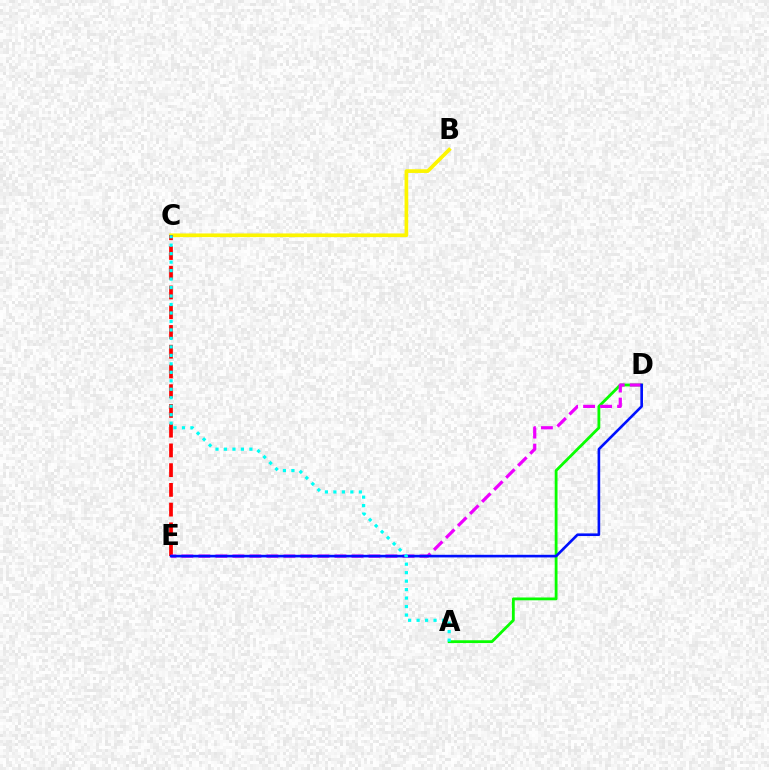{('B', 'C'): [{'color': '#fcf500', 'line_style': 'solid', 'thickness': 2.65}], ('C', 'E'): [{'color': '#ff0000', 'line_style': 'dashed', 'thickness': 2.68}], ('A', 'D'): [{'color': '#08ff00', 'line_style': 'solid', 'thickness': 2.02}], ('D', 'E'): [{'color': '#ee00ff', 'line_style': 'dashed', 'thickness': 2.31}, {'color': '#0010ff', 'line_style': 'solid', 'thickness': 1.9}], ('A', 'C'): [{'color': '#00fff6', 'line_style': 'dotted', 'thickness': 2.3}]}